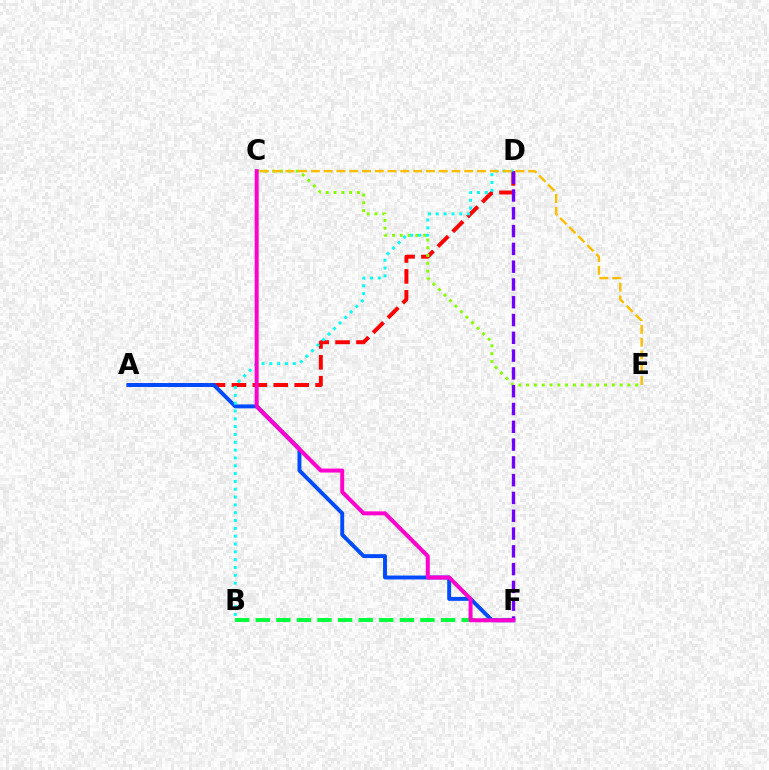{('A', 'D'): [{'color': '#ff0000', 'line_style': 'dashed', 'thickness': 2.84}], ('B', 'F'): [{'color': '#00ff39', 'line_style': 'dashed', 'thickness': 2.8}], ('A', 'F'): [{'color': '#004bff', 'line_style': 'solid', 'thickness': 2.81}], ('C', 'E'): [{'color': '#84ff00', 'line_style': 'dotted', 'thickness': 2.12}, {'color': '#ffbd00', 'line_style': 'dashed', 'thickness': 1.74}], ('B', 'D'): [{'color': '#00fff6', 'line_style': 'dotted', 'thickness': 2.13}], ('D', 'F'): [{'color': '#7200ff', 'line_style': 'dashed', 'thickness': 2.42}], ('C', 'F'): [{'color': '#ff00cf', 'line_style': 'solid', 'thickness': 2.87}]}